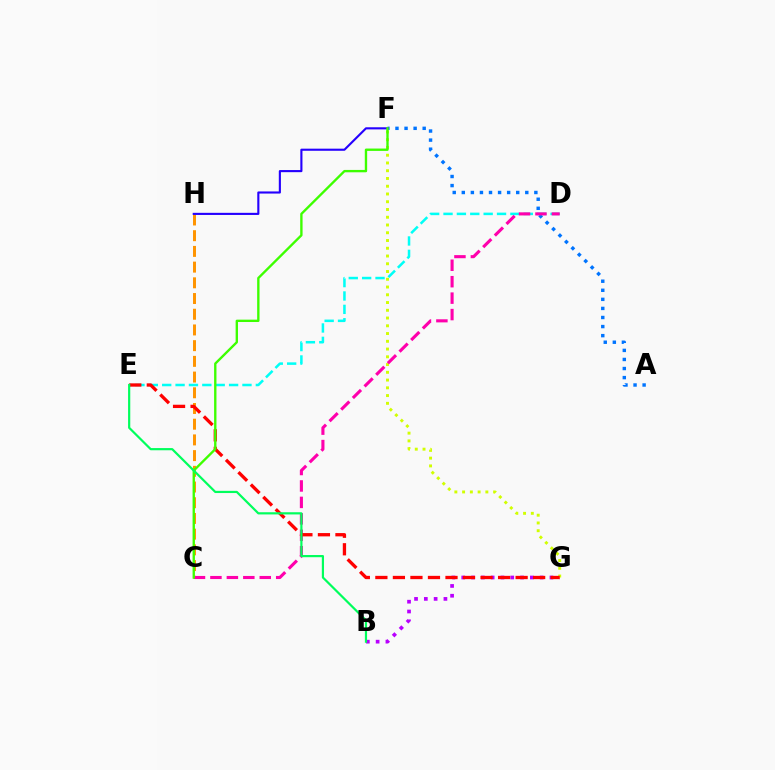{('A', 'F'): [{'color': '#0074ff', 'line_style': 'dotted', 'thickness': 2.46}], ('B', 'G'): [{'color': '#b900ff', 'line_style': 'dotted', 'thickness': 2.66}], ('C', 'H'): [{'color': '#ff9400', 'line_style': 'dashed', 'thickness': 2.13}], ('D', 'E'): [{'color': '#00fff6', 'line_style': 'dashed', 'thickness': 1.82}], ('F', 'G'): [{'color': '#d1ff00', 'line_style': 'dotted', 'thickness': 2.11}], ('C', 'D'): [{'color': '#ff00ac', 'line_style': 'dashed', 'thickness': 2.23}], ('F', 'H'): [{'color': '#2500ff', 'line_style': 'solid', 'thickness': 1.53}], ('E', 'G'): [{'color': '#ff0000', 'line_style': 'dashed', 'thickness': 2.38}], ('C', 'F'): [{'color': '#3dff00', 'line_style': 'solid', 'thickness': 1.7}], ('B', 'E'): [{'color': '#00ff5c', 'line_style': 'solid', 'thickness': 1.58}]}